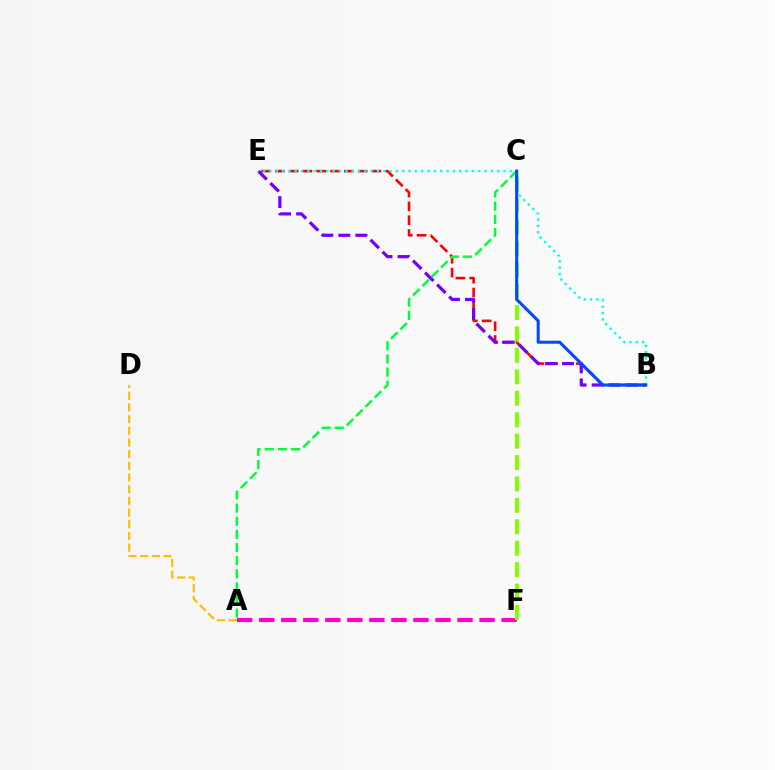{('A', 'F'): [{'color': '#ff00cf', 'line_style': 'dashed', 'thickness': 2.99}], ('A', 'D'): [{'color': '#ffbd00', 'line_style': 'dashed', 'thickness': 1.59}], ('B', 'E'): [{'color': '#ff0000', 'line_style': 'dashed', 'thickness': 1.88}, {'color': '#7200ff', 'line_style': 'dashed', 'thickness': 2.31}, {'color': '#00fff6', 'line_style': 'dotted', 'thickness': 1.72}], ('C', 'F'): [{'color': '#84ff00', 'line_style': 'dashed', 'thickness': 2.91}], ('A', 'C'): [{'color': '#00ff39', 'line_style': 'dashed', 'thickness': 1.78}], ('B', 'C'): [{'color': '#004bff', 'line_style': 'solid', 'thickness': 2.19}]}